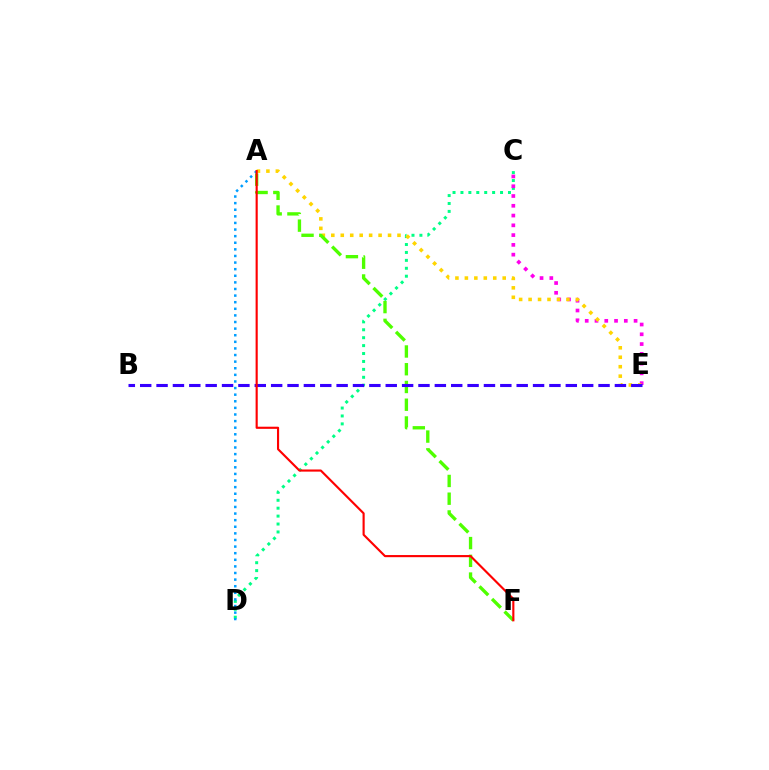{('C', 'D'): [{'color': '#00ff86', 'line_style': 'dotted', 'thickness': 2.15}], ('C', 'E'): [{'color': '#ff00ed', 'line_style': 'dotted', 'thickness': 2.66}], ('A', 'E'): [{'color': '#ffd500', 'line_style': 'dotted', 'thickness': 2.57}], ('A', 'F'): [{'color': '#4fff00', 'line_style': 'dashed', 'thickness': 2.41}, {'color': '#ff0000', 'line_style': 'solid', 'thickness': 1.54}], ('B', 'E'): [{'color': '#3700ff', 'line_style': 'dashed', 'thickness': 2.22}], ('A', 'D'): [{'color': '#009eff', 'line_style': 'dotted', 'thickness': 1.79}]}